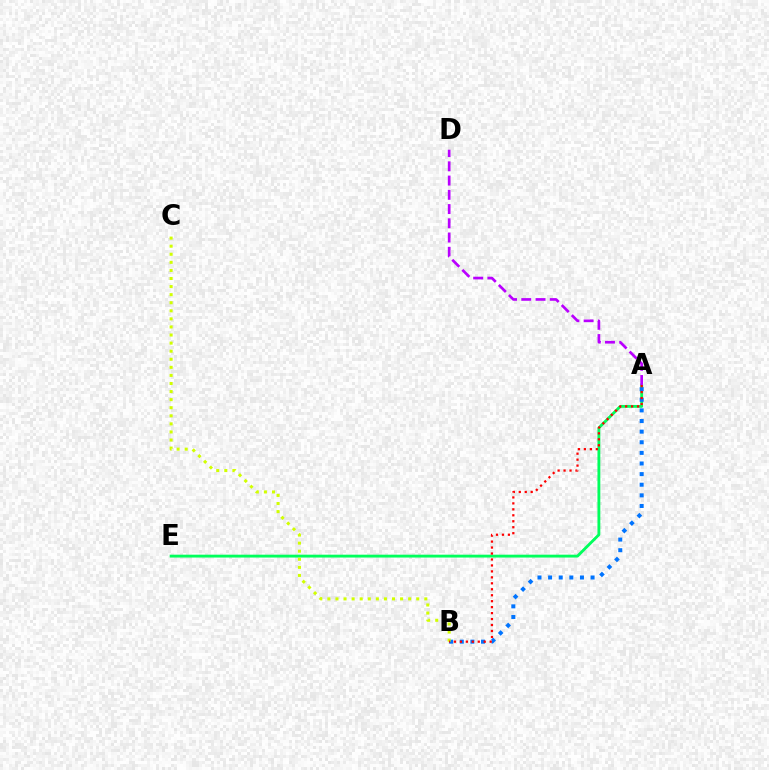{('A', 'E'): [{'color': '#00ff5c', 'line_style': 'solid', 'thickness': 2.05}], ('A', 'B'): [{'color': '#0074ff', 'line_style': 'dotted', 'thickness': 2.88}, {'color': '#ff0000', 'line_style': 'dotted', 'thickness': 1.62}], ('A', 'D'): [{'color': '#b900ff', 'line_style': 'dashed', 'thickness': 1.93}], ('B', 'C'): [{'color': '#d1ff00', 'line_style': 'dotted', 'thickness': 2.19}]}